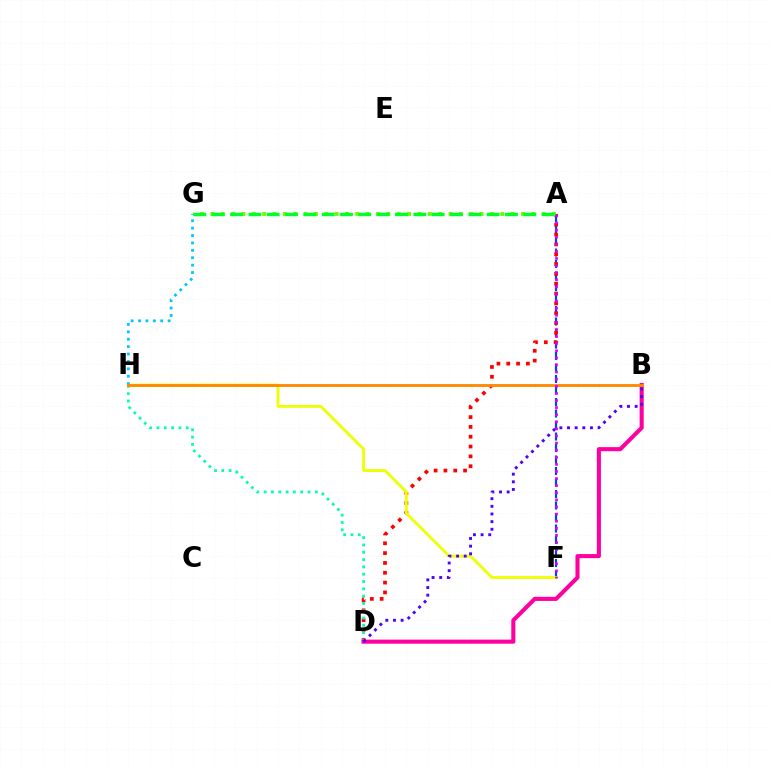{('A', 'F'): [{'color': '#003fff', 'line_style': 'dashed', 'thickness': 1.56}, {'color': '#d600ff', 'line_style': 'dotted', 'thickness': 1.93}], ('A', 'D'): [{'color': '#ff0000', 'line_style': 'dotted', 'thickness': 2.67}], ('F', 'H'): [{'color': '#eeff00', 'line_style': 'solid', 'thickness': 2.01}], ('D', 'H'): [{'color': '#00ffaf', 'line_style': 'dotted', 'thickness': 1.99}], ('B', 'D'): [{'color': '#ff00a0', 'line_style': 'solid', 'thickness': 2.94}, {'color': '#4f00ff', 'line_style': 'dotted', 'thickness': 2.08}], ('A', 'G'): [{'color': '#66ff00', 'line_style': 'dotted', 'thickness': 2.81}, {'color': '#00ff27', 'line_style': 'dashed', 'thickness': 2.49}], ('G', 'H'): [{'color': '#00c7ff', 'line_style': 'dotted', 'thickness': 2.01}], ('B', 'H'): [{'color': '#ff8800', 'line_style': 'solid', 'thickness': 2.05}]}